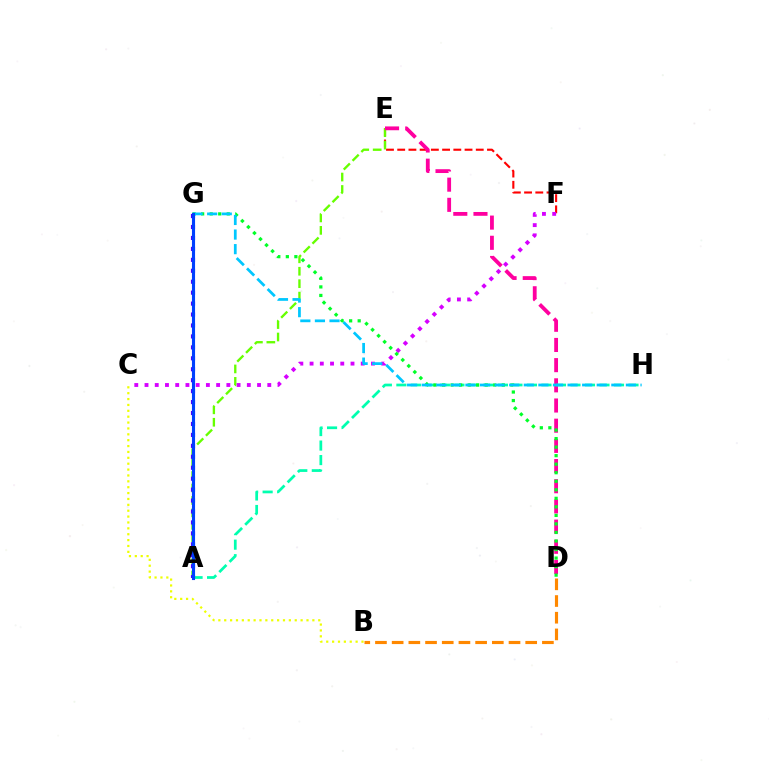{('E', 'F'): [{'color': '#ff0000', 'line_style': 'dashed', 'thickness': 1.52}], ('A', 'E'): [{'color': '#66ff00', 'line_style': 'dashed', 'thickness': 1.69}], ('B', 'C'): [{'color': '#eeff00', 'line_style': 'dotted', 'thickness': 1.6}], ('D', 'E'): [{'color': '#ff00a0', 'line_style': 'dashed', 'thickness': 2.74}], ('C', 'F'): [{'color': '#d600ff', 'line_style': 'dotted', 'thickness': 2.78}], ('B', 'D'): [{'color': '#ff8800', 'line_style': 'dashed', 'thickness': 2.27}], ('A', 'H'): [{'color': '#00ffaf', 'line_style': 'dashed', 'thickness': 1.97}], ('D', 'G'): [{'color': '#00ff27', 'line_style': 'dotted', 'thickness': 2.32}], ('A', 'G'): [{'color': '#4f00ff', 'line_style': 'dotted', 'thickness': 2.97}, {'color': '#003fff', 'line_style': 'solid', 'thickness': 2.24}], ('G', 'H'): [{'color': '#00c7ff', 'line_style': 'dashed', 'thickness': 1.98}]}